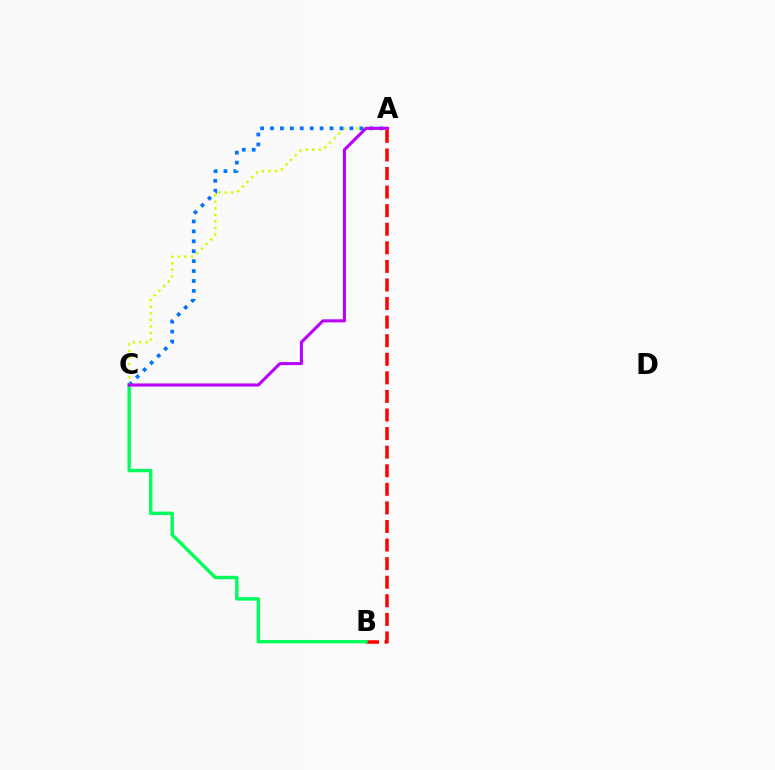{('A', 'C'): [{'color': '#d1ff00', 'line_style': 'dotted', 'thickness': 1.78}, {'color': '#0074ff', 'line_style': 'dotted', 'thickness': 2.7}, {'color': '#b900ff', 'line_style': 'solid', 'thickness': 2.2}], ('A', 'B'): [{'color': '#ff0000', 'line_style': 'dashed', 'thickness': 2.52}], ('B', 'C'): [{'color': '#00ff5c', 'line_style': 'solid', 'thickness': 2.45}]}